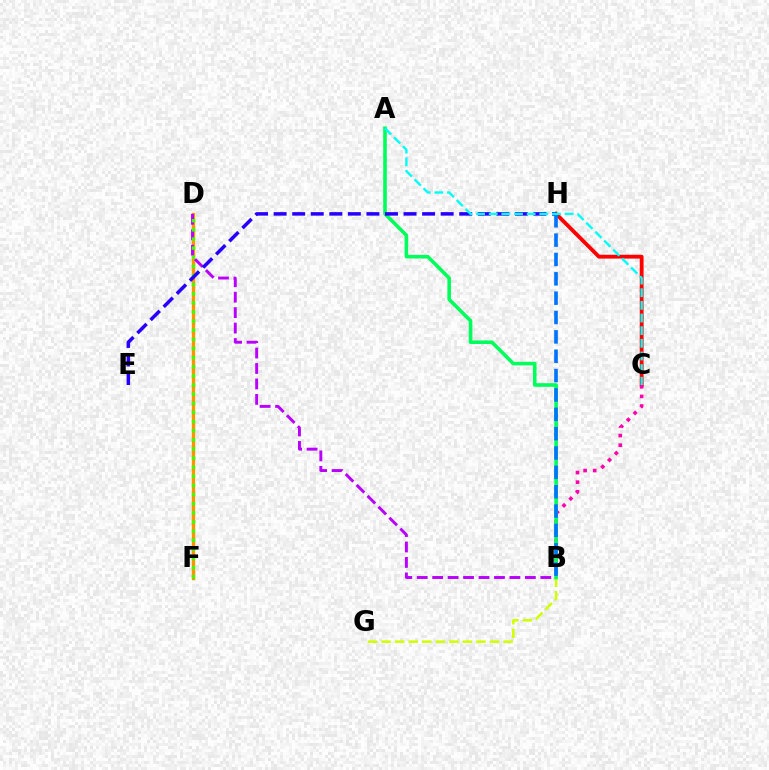{('C', 'H'): [{'color': '#ff0000', 'line_style': 'solid', 'thickness': 2.76}], ('B', 'G'): [{'color': '#d1ff00', 'line_style': 'dashed', 'thickness': 1.84}], ('D', 'F'): [{'color': '#ff9400', 'line_style': 'solid', 'thickness': 2.4}, {'color': '#3dff00', 'line_style': 'dotted', 'thickness': 2.48}], ('B', 'C'): [{'color': '#ff00ac', 'line_style': 'dotted', 'thickness': 2.61}], ('B', 'D'): [{'color': '#b900ff', 'line_style': 'dashed', 'thickness': 2.1}], ('A', 'B'): [{'color': '#00ff5c', 'line_style': 'solid', 'thickness': 2.59}], ('E', 'H'): [{'color': '#2500ff', 'line_style': 'dashed', 'thickness': 2.52}], ('B', 'H'): [{'color': '#0074ff', 'line_style': 'dashed', 'thickness': 2.63}], ('A', 'C'): [{'color': '#00fff6', 'line_style': 'dashed', 'thickness': 1.72}]}